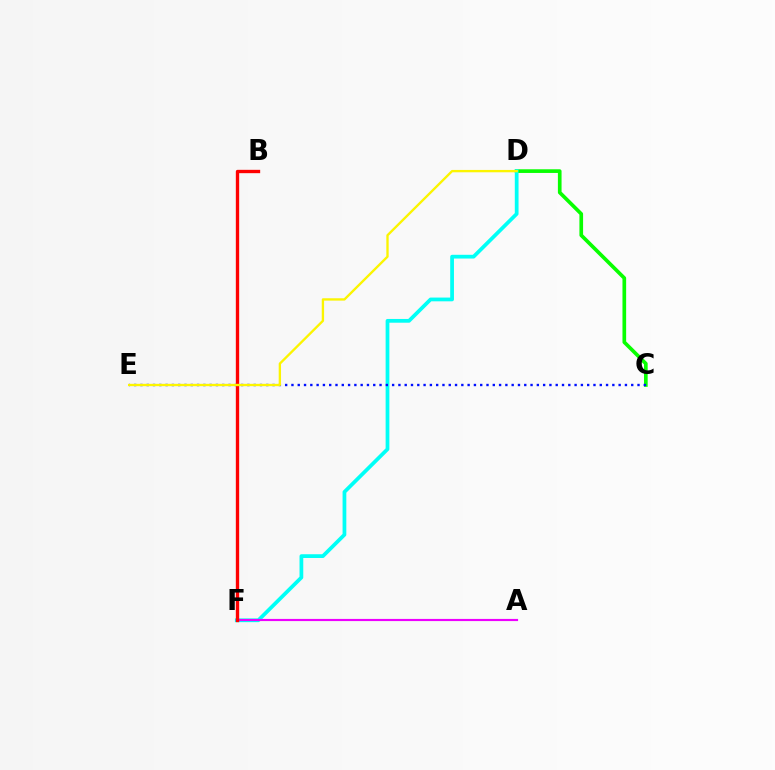{('C', 'D'): [{'color': '#08ff00', 'line_style': 'solid', 'thickness': 2.64}], ('D', 'F'): [{'color': '#00fff6', 'line_style': 'solid', 'thickness': 2.7}], ('A', 'F'): [{'color': '#ee00ff', 'line_style': 'solid', 'thickness': 1.56}], ('C', 'E'): [{'color': '#0010ff', 'line_style': 'dotted', 'thickness': 1.71}], ('B', 'F'): [{'color': '#ff0000', 'line_style': 'solid', 'thickness': 2.41}], ('D', 'E'): [{'color': '#fcf500', 'line_style': 'solid', 'thickness': 1.69}]}